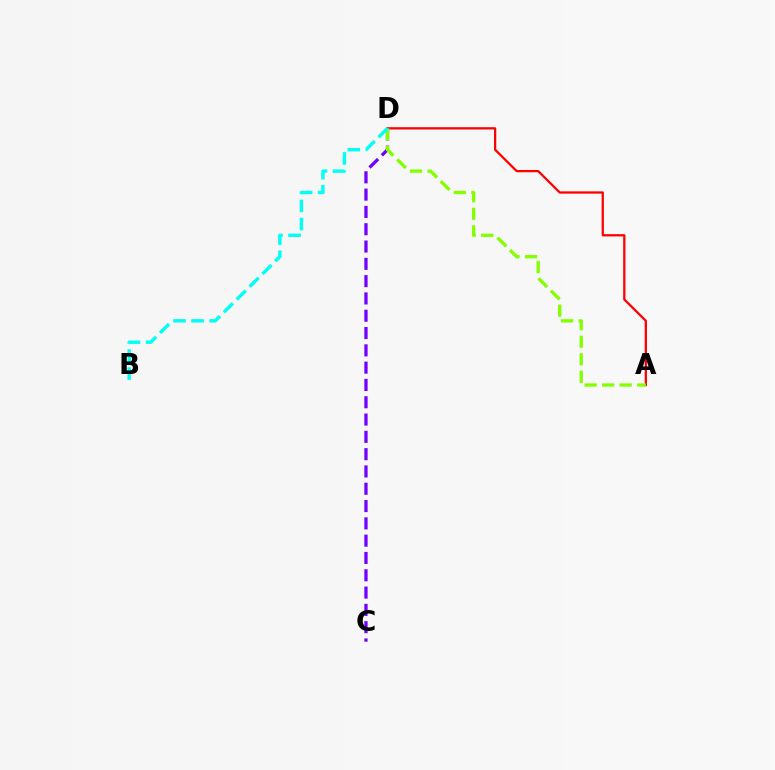{('C', 'D'): [{'color': '#7200ff', 'line_style': 'dashed', 'thickness': 2.35}], ('A', 'D'): [{'color': '#ff0000', 'line_style': 'solid', 'thickness': 1.64}, {'color': '#84ff00', 'line_style': 'dashed', 'thickness': 2.38}], ('B', 'D'): [{'color': '#00fff6', 'line_style': 'dashed', 'thickness': 2.46}]}